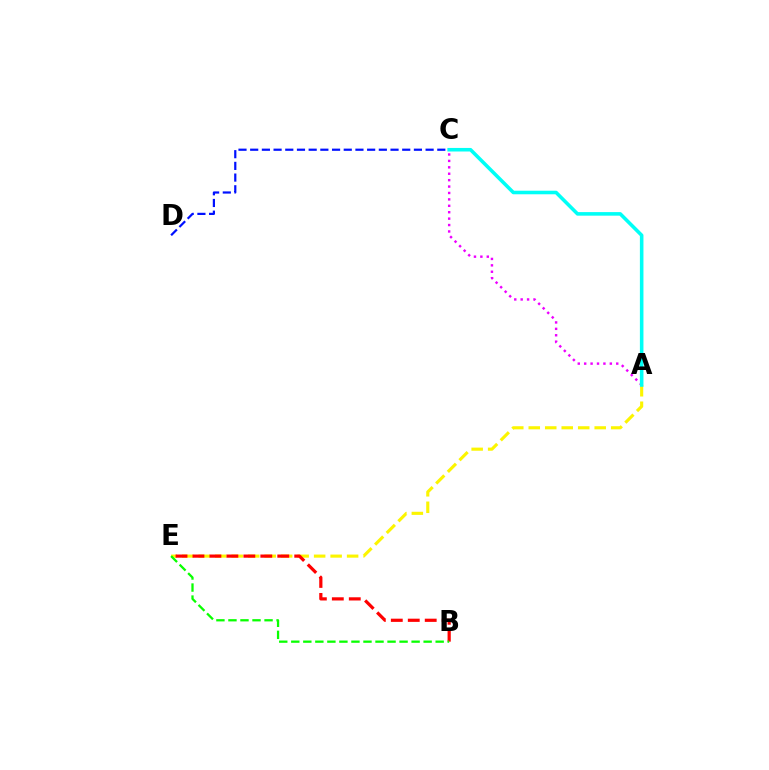{('A', 'E'): [{'color': '#fcf500', 'line_style': 'dashed', 'thickness': 2.24}], ('C', 'D'): [{'color': '#0010ff', 'line_style': 'dashed', 'thickness': 1.59}], ('A', 'C'): [{'color': '#ee00ff', 'line_style': 'dotted', 'thickness': 1.74}, {'color': '#00fff6', 'line_style': 'solid', 'thickness': 2.57}], ('B', 'E'): [{'color': '#ff0000', 'line_style': 'dashed', 'thickness': 2.3}, {'color': '#08ff00', 'line_style': 'dashed', 'thickness': 1.63}]}